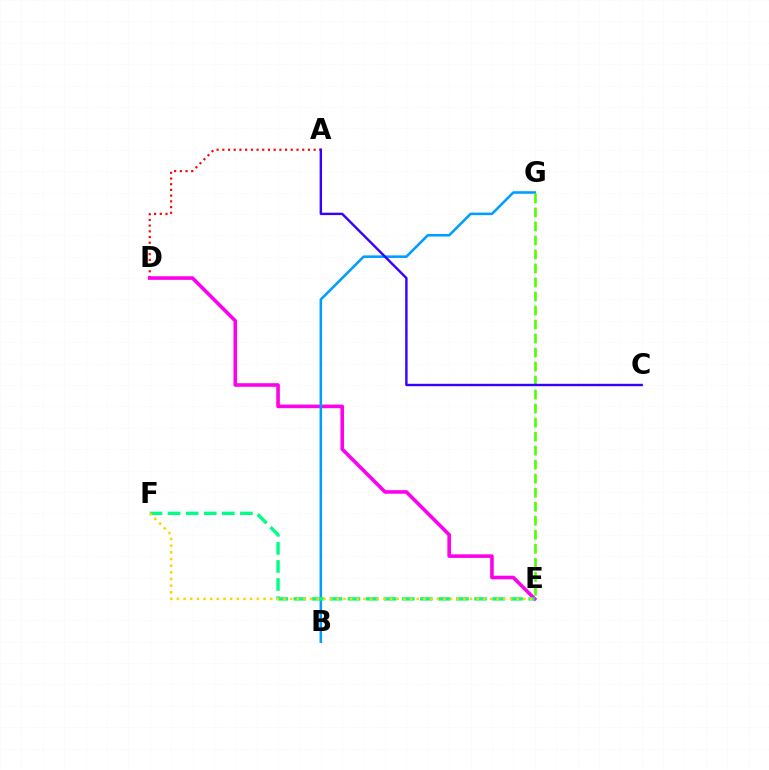{('A', 'D'): [{'color': '#ff0000', 'line_style': 'dotted', 'thickness': 1.55}], ('D', 'E'): [{'color': '#ff00ed', 'line_style': 'solid', 'thickness': 2.59}], ('B', 'G'): [{'color': '#009eff', 'line_style': 'solid', 'thickness': 1.85}], ('E', 'G'): [{'color': '#4fff00', 'line_style': 'dashed', 'thickness': 1.9}], ('E', 'F'): [{'color': '#00ff86', 'line_style': 'dashed', 'thickness': 2.45}, {'color': '#ffd500', 'line_style': 'dotted', 'thickness': 1.81}], ('A', 'C'): [{'color': '#3700ff', 'line_style': 'solid', 'thickness': 1.73}]}